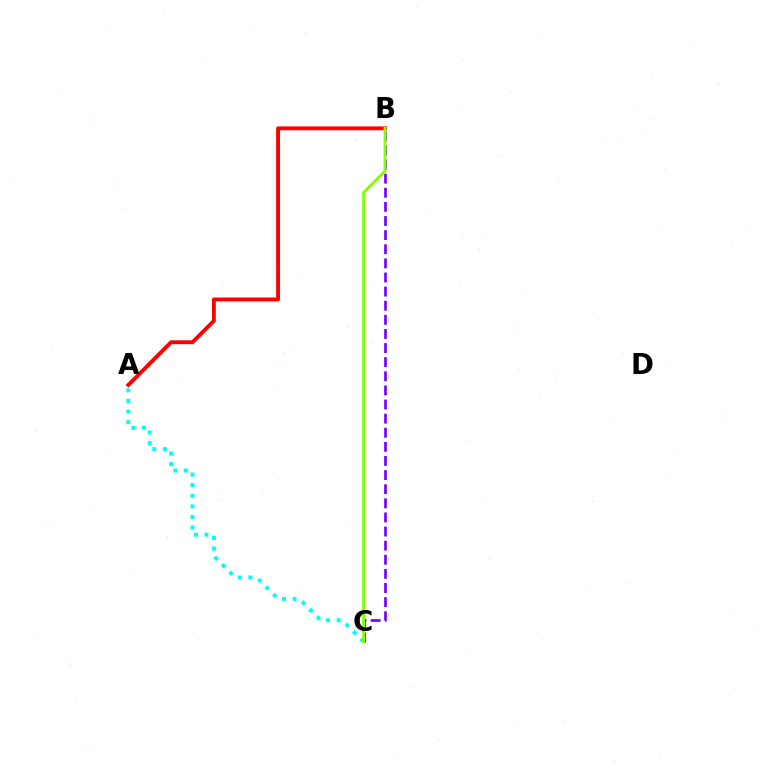{('A', 'C'): [{'color': '#00fff6', 'line_style': 'dotted', 'thickness': 2.88}], ('B', 'C'): [{'color': '#7200ff', 'line_style': 'dashed', 'thickness': 1.92}, {'color': '#84ff00', 'line_style': 'solid', 'thickness': 2.06}], ('A', 'B'): [{'color': '#ff0000', 'line_style': 'solid', 'thickness': 2.78}]}